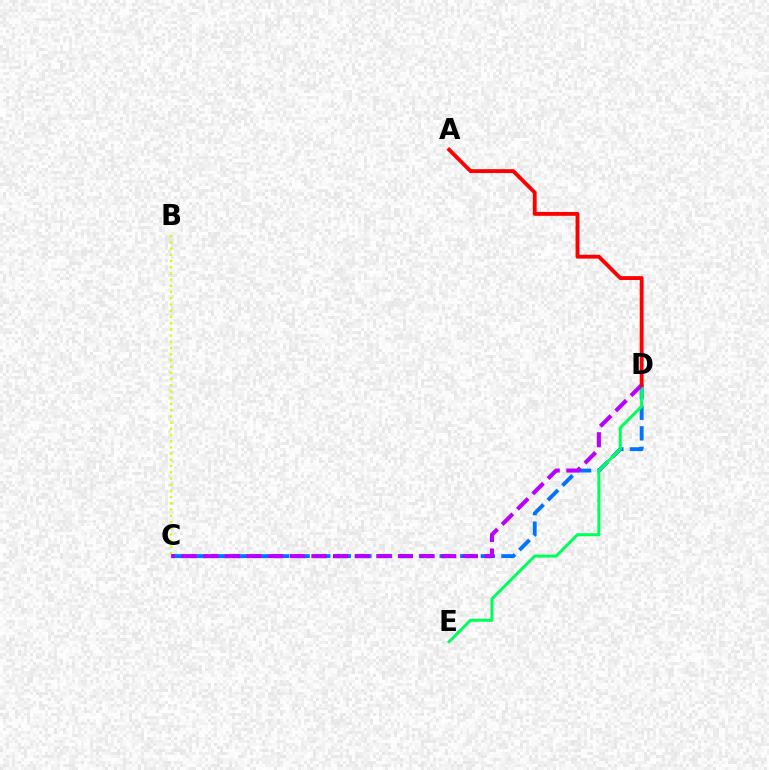{('C', 'D'): [{'color': '#0074ff', 'line_style': 'dashed', 'thickness': 2.8}, {'color': '#b900ff', 'line_style': 'dashed', 'thickness': 2.94}], ('B', 'C'): [{'color': '#d1ff00', 'line_style': 'dotted', 'thickness': 1.69}], ('D', 'E'): [{'color': '#00ff5c', 'line_style': 'solid', 'thickness': 2.18}], ('A', 'D'): [{'color': '#ff0000', 'line_style': 'solid', 'thickness': 2.78}]}